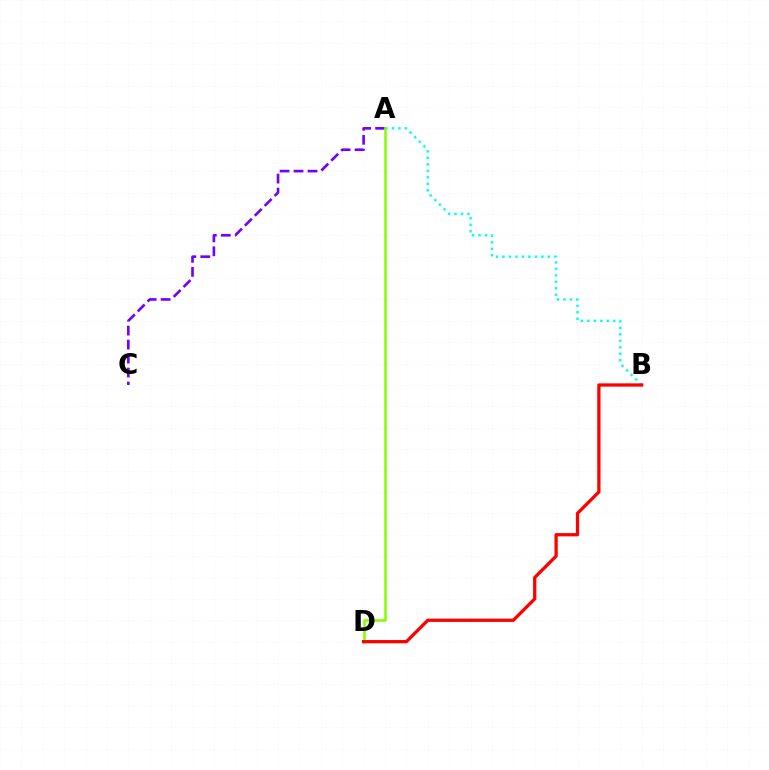{('A', 'B'): [{'color': '#00fff6', 'line_style': 'dotted', 'thickness': 1.76}], ('A', 'C'): [{'color': '#7200ff', 'line_style': 'dashed', 'thickness': 1.9}], ('A', 'D'): [{'color': '#84ff00', 'line_style': 'solid', 'thickness': 1.84}], ('B', 'D'): [{'color': '#ff0000', 'line_style': 'solid', 'thickness': 2.35}]}